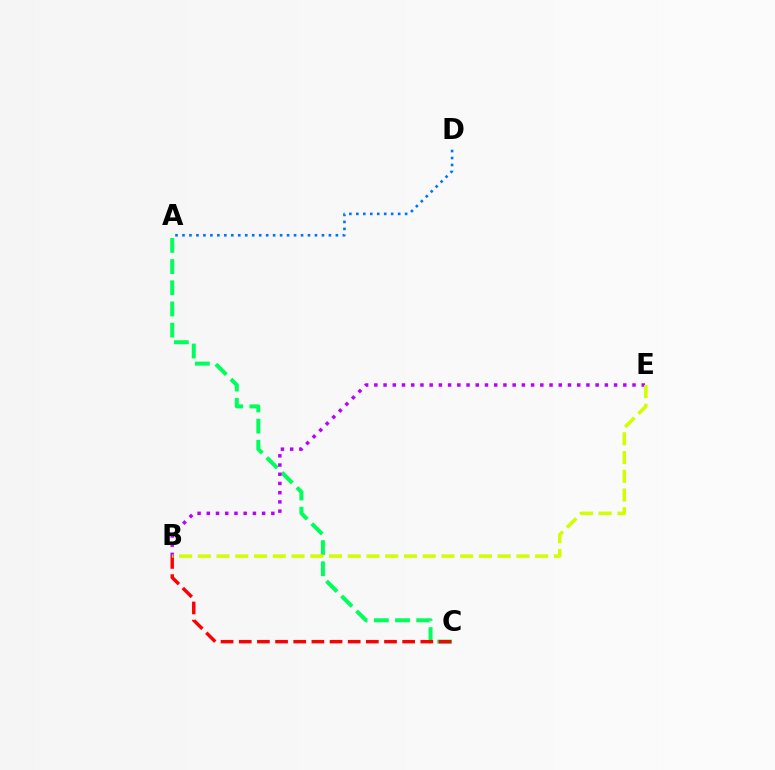{('A', 'D'): [{'color': '#0074ff', 'line_style': 'dotted', 'thickness': 1.89}], ('A', 'C'): [{'color': '#00ff5c', 'line_style': 'dashed', 'thickness': 2.88}], ('B', 'C'): [{'color': '#ff0000', 'line_style': 'dashed', 'thickness': 2.47}], ('B', 'E'): [{'color': '#b900ff', 'line_style': 'dotted', 'thickness': 2.51}, {'color': '#d1ff00', 'line_style': 'dashed', 'thickness': 2.55}]}